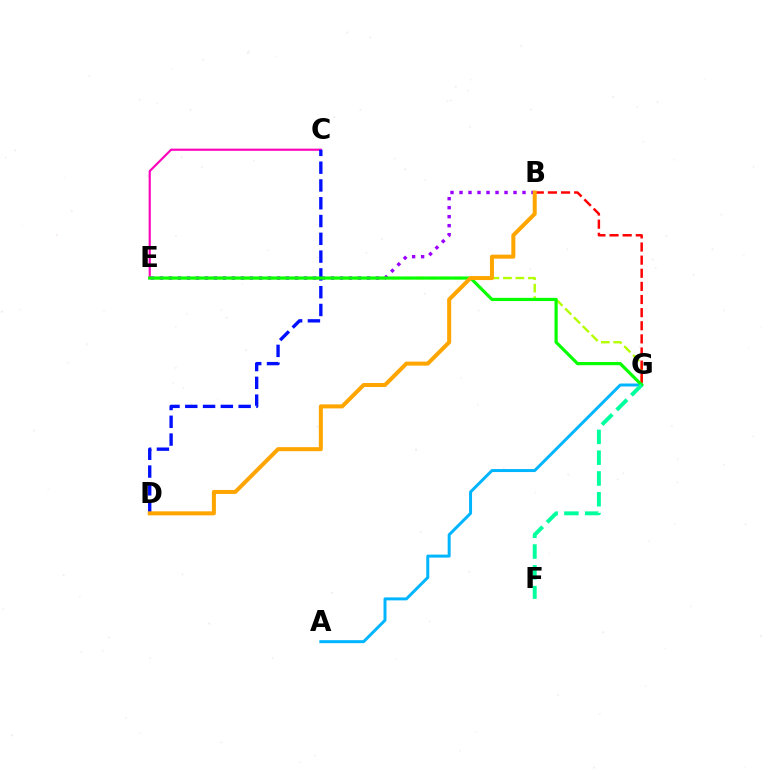{('E', 'G'): [{'color': '#b3ff00', 'line_style': 'dashed', 'thickness': 1.69}, {'color': '#08ff00', 'line_style': 'solid', 'thickness': 2.29}], ('C', 'E'): [{'color': '#ff00bd', 'line_style': 'solid', 'thickness': 1.55}], ('C', 'D'): [{'color': '#0010ff', 'line_style': 'dashed', 'thickness': 2.42}], ('A', 'G'): [{'color': '#00b5ff', 'line_style': 'solid', 'thickness': 2.14}], ('B', 'G'): [{'color': '#ff0000', 'line_style': 'dashed', 'thickness': 1.78}], ('B', 'E'): [{'color': '#9b00ff', 'line_style': 'dotted', 'thickness': 2.45}], ('B', 'D'): [{'color': '#ffa500', 'line_style': 'solid', 'thickness': 2.89}], ('F', 'G'): [{'color': '#00ff9d', 'line_style': 'dashed', 'thickness': 2.82}]}